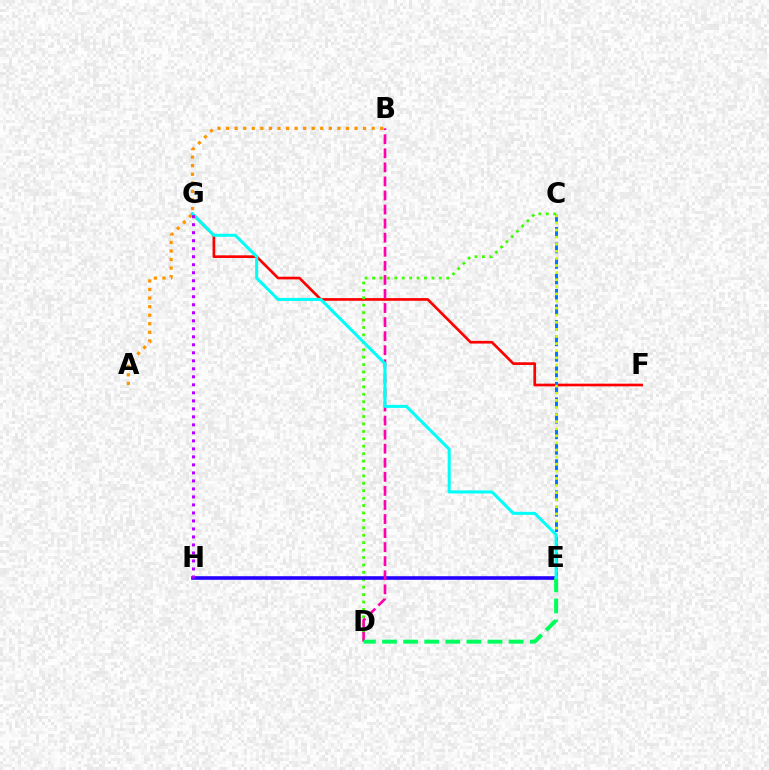{('F', 'G'): [{'color': '#ff0000', 'line_style': 'solid', 'thickness': 1.93}], ('C', 'D'): [{'color': '#3dff00', 'line_style': 'dotted', 'thickness': 2.02}], ('C', 'E'): [{'color': '#0074ff', 'line_style': 'dashed', 'thickness': 2.1}, {'color': '#d1ff00', 'line_style': 'dotted', 'thickness': 1.93}], ('E', 'H'): [{'color': '#2500ff', 'line_style': 'solid', 'thickness': 2.59}], ('B', 'D'): [{'color': '#ff00ac', 'line_style': 'dashed', 'thickness': 1.91}], ('A', 'B'): [{'color': '#ff9400', 'line_style': 'dotted', 'thickness': 2.33}], ('D', 'E'): [{'color': '#00ff5c', 'line_style': 'dashed', 'thickness': 2.86}], ('E', 'G'): [{'color': '#00fff6', 'line_style': 'solid', 'thickness': 2.19}], ('G', 'H'): [{'color': '#b900ff', 'line_style': 'dotted', 'thickness': 2.18}]}